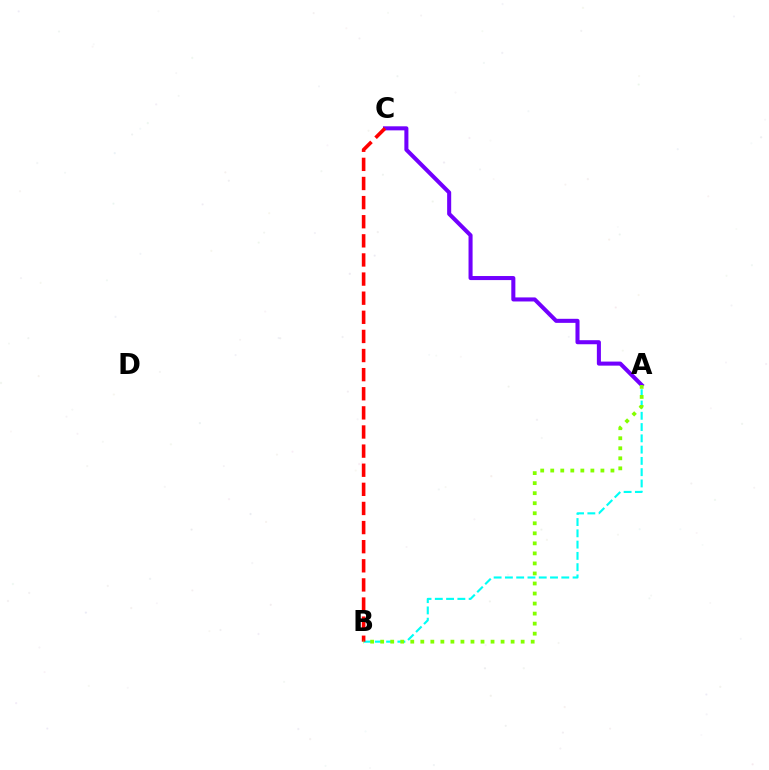{('A', 'B'): [{'color': '#00fff6', 'line_style': 'dashed', 'thickness': 1.53}, {'color': '#84ff00', 'line_style': 'dotted', 'thickness': 2.73}], ('A', 'C'): [{'color': '#7200ff', 'line_style': 'solid', 'thickness': 2.92}], ('B', 'C'): [{'color': '#ff0000', 'line_style': 'dashed', 'thickness': 2.6}]}